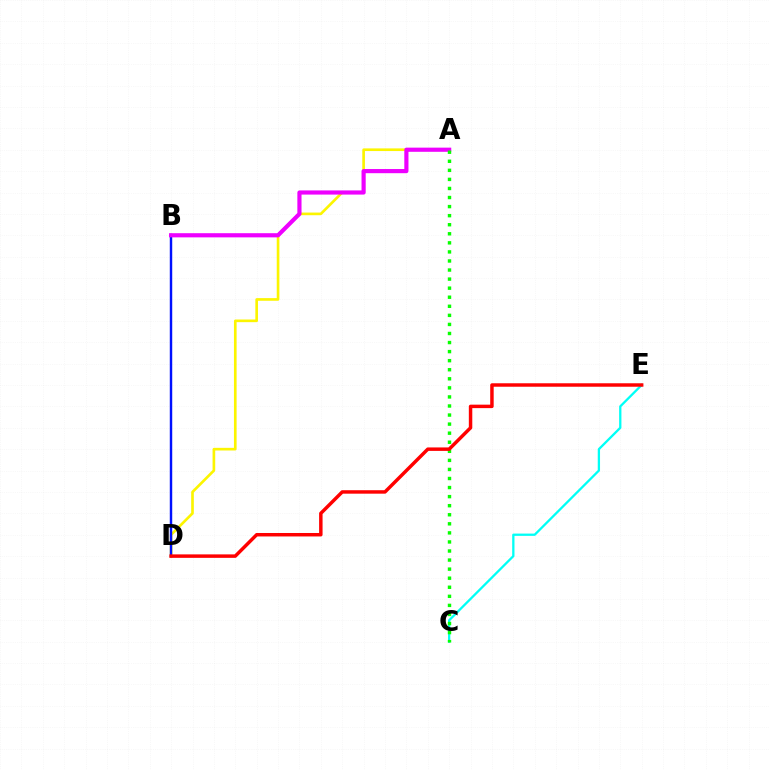{('A', 'D'): [{'color': '#fcf500', 'line_style': 'solid', 'thickness': 1.91}], ('B', 'D'): [{'color': '#0010ff', 'line_style': 'solid', 'thickness': 1.75}], ('A', 'B'): [{'color': '#ee00ff', 'line_style': 'solid', 'thickness': 3.0}], ('C', 'E'): [{'color': '#00fff6', 'line_style': 'solid', 'thickness': 1.65}], ('A', 'C'): [{'color': '#08ff00', 'line_style': 'dotted', 'thickness': 2.46}], ('D', 'E'): [{'color': '#ff0000', 'line_style': 'solid', 'thickness': 2.49}]}